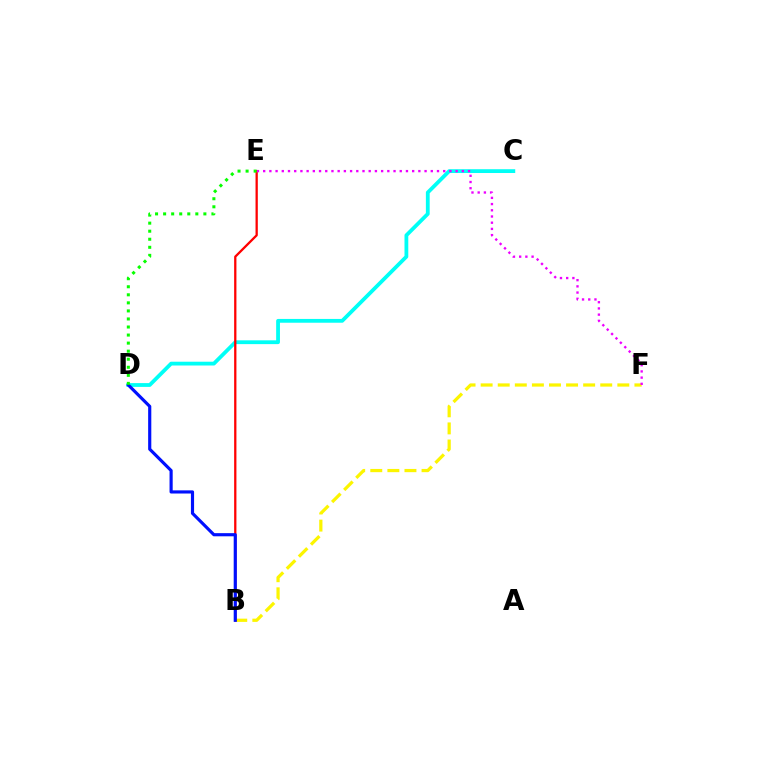{('B', 'F'): [{'color': '#fcf500', 'line_style': 'dashed', 'thickness': 2.32}], ('C', 'D'): [{'color': '#00fff6', 'line_style': 'solid', 'thickness': 2.73}], ('B', 'E'): [{'color': '#ff0000', 'line_style': 'solid', 'thickness': 1.65}], ('E', 'F'): [{'color': '#ee00ff', 'line_style': 'dotted', 'thickness': 1.69}], ('B', 'D'): [{'color': '#0010ff', 'line_style': 'solid', 'thickness': 2.27}], ('D', 'E'): [{'color': '#08ff00', 'line_style': 'dotted', 'thickness': 2.19}]}